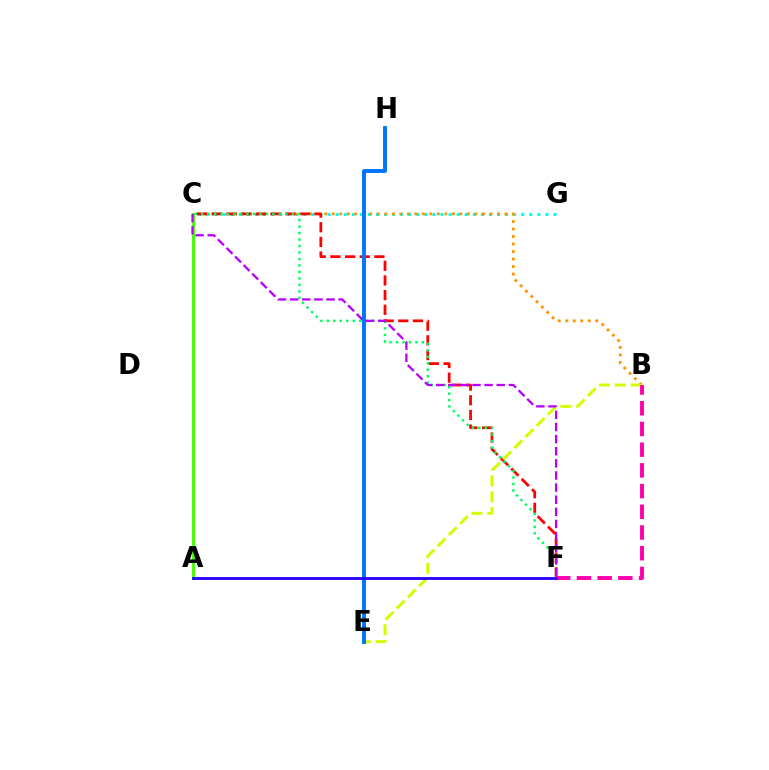{('A', 'C'): [{'color': '#3dff00', 'line_style': 'solid', 'thickness': 2.04}], ('C', 'G'): [{'color': '#00fff6', 'line_style': 'dotted', 'thickness': 2.19}], ('B', 'C'): [{'color': '#ff9400', 'line_style': 'dotted', 'thickness': 2.04}], ('C', 'F'): [{'color': '#ff0000', 'line_style': 'dashed', 'thickness': 1.99}, {'color': '#00ff5c', 'line_style': 'dotted', 'thickness': 1.76}, {'color': '#b900ff', 'line_style': 'dashed', 'thickness': 1.65}], ('B', 'E'): [{'color': '#d1ff00', 'line_style': 'dashed', 'thickness': 2.15}], ('E', 'H'): [{'color': '#0074ff', 'line_style': 'solid', 'thickness': 2.81}], ('B', 'F'): [{'color': '#ff00ac', 'line_style': 'dashed', 'thickness': 2.81}], ('A', 'F'): [{'color': '#2500ff', 'line_style': 'solid', 'thickness': 2.03}]}